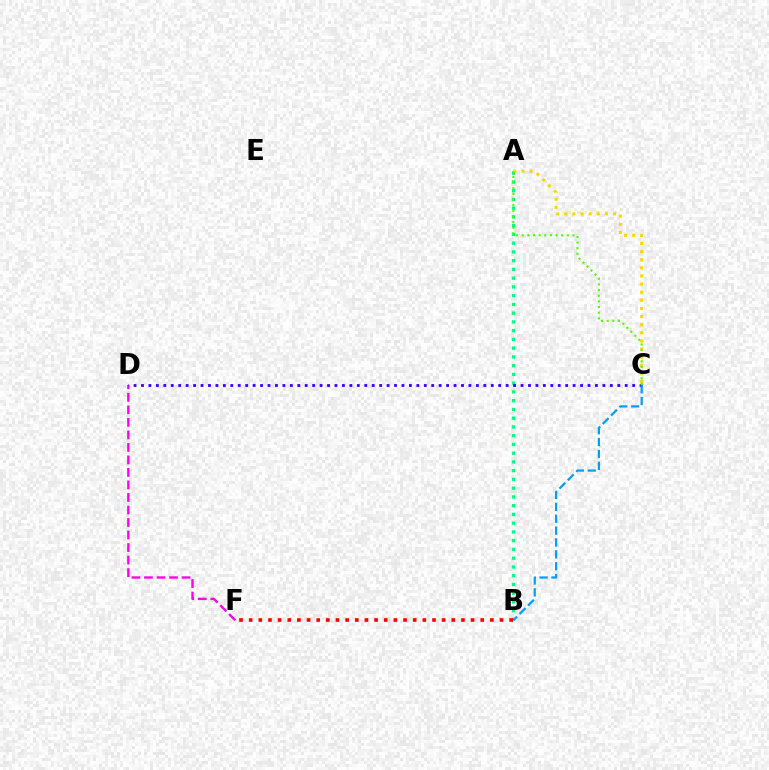{('A', 'B'): [{'color': '#00ff86', 'line_style': 'dotted', 'thickness': 2.38}], ('D', 'F'): [{'color': '#ff00ed', 'line_style': 'dashed', 'thickness': 1.7}], ('A', 'C'): [{'color': '#ffd500', 'line_style': 'dotted', 'thickness': 2.21}, {'color': '#4fff00', 'line_style': 'dotted', 'thickness': 1.53}], ('C', 'D'): [{'color': '#3700ff', 'line_style': 'dotted', 'thickness': 2.02}], ('B', 'C'): [{'color': '#009eff', 'line_style': 'dashed', 'thickness': 1.61}], ('B', 'F'): [{'color': '#ff0000', 'line_style': 'dotted', 'thickness': 2.62}]}